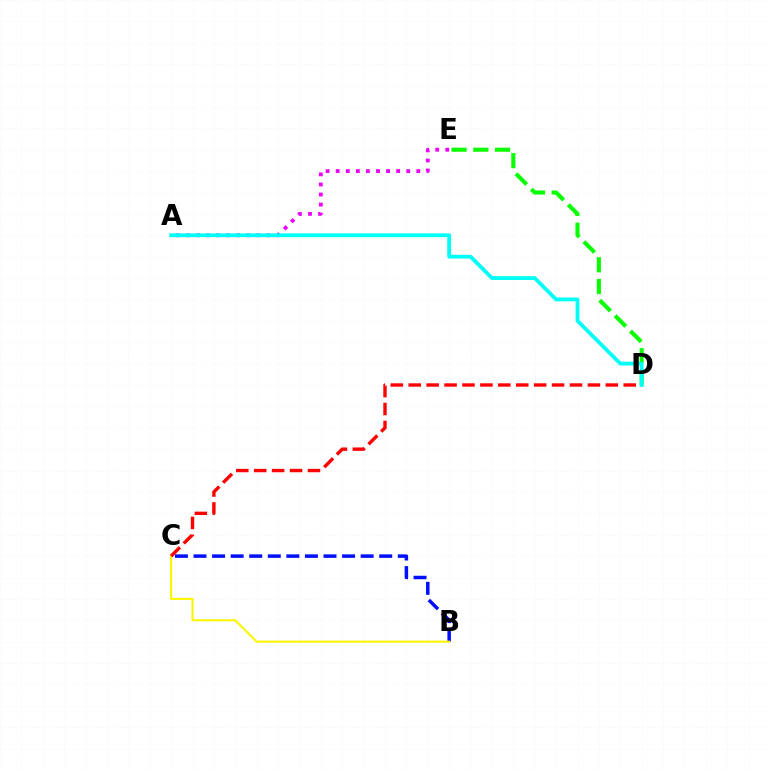{('D', 'E'): [{'color': '#08ff00', 'line_style': 'dashed', 'thickness': 2.95}], ('B', 'C'): [{'color': '#0010ff', 'line_style': 'dashed', 'thickness': 2.52}, {'color': '#fcf500', 'line_style': 'solid', 'thickness': 1.5}], ('A', 'E'): [{'color': '#ee00ff', 'line_style': 'dotted', 'thickness': 2.74}], ('C', 'D'): [{'color': '#ff0000', 'line_style': 'dashed', 'thickness': 2.43}], ('A', 'D'): [{'color': '#00fff6', 'line_style': 'solid', 'thickness': 2.73}]}